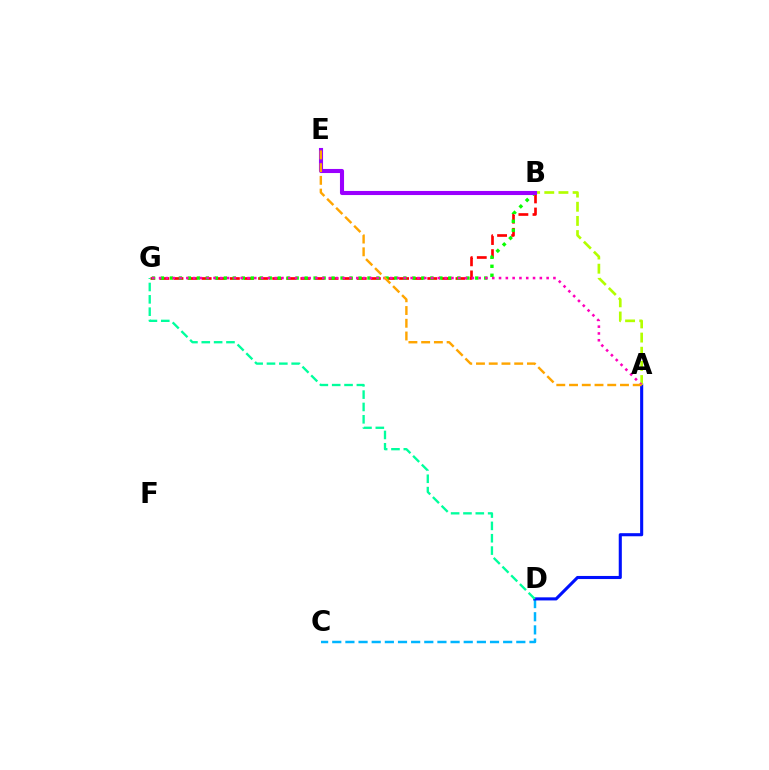{('C', 'D'): [{'color': '#00b5ff', 'line_style': 'dashed', 'thickness': 1.79}], ('B', 'G'): [{'color': '#ff0000', 'line_style': 'dashed', 'thickness': 1.92}, {'color': '#08ff00', 'line_style': 'dotted', 'thickness': 2.44}], ('A', 'D'): [{'color': '#0010ff', 'line_style': 'solid', 'thickness': 2.22}], ('A', 'B'): [{'color': '#b3ff00', 'line_style': 'dashed', 'thickness': 1.92}], ('D', 'G'): [{'color': '#00ff9d', 'line_style': 'dashed', 'thickness': 1.68}], ('A', 'G'): [{'color': '#ff00bd', 'line_style': 'dotted', 'thickness': 1.85}], ('B', 'E'): [{'color': '#9b00ff', 'line_style': 'solid', 'thickness': 2.94}], ('A', 'E'): [{'color': '#ffa500', 'line_style': 'dashed', 'thickness': 1.73}]}